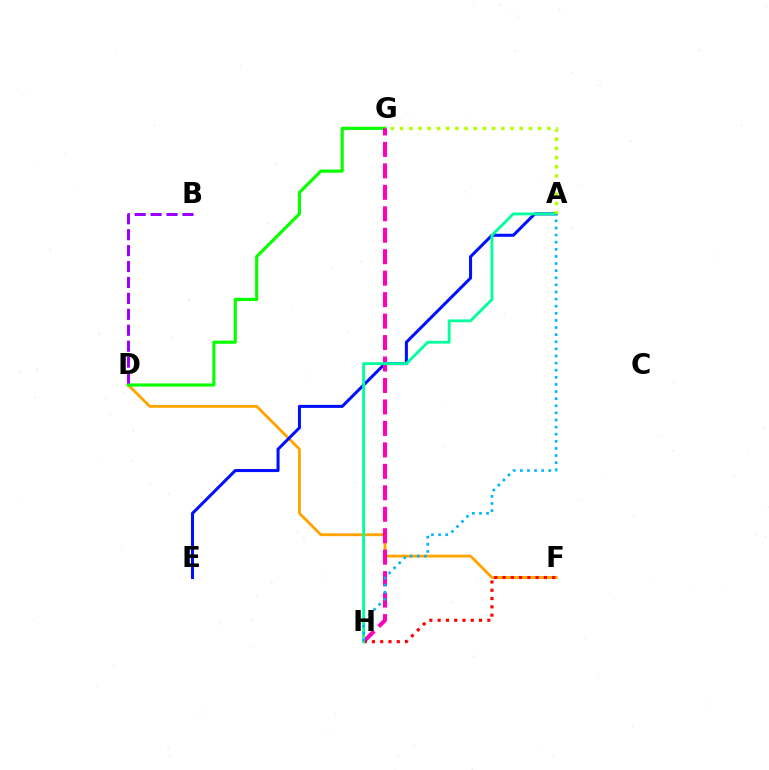{('D', 'F'): [{'color': '#ffa500', 'line_style': 'solid', 'thickness': 2.06}], ('A', 'E'): [{'color': '#0010ff', 'line_style': 'solid', 'thickness': 2.19}], ('D', 'G'): [{'color': '#08ff00', 'line_style': 'solid', 'thickness': 2.27}], ('G', 'H'): [{'color': '#ff00bd', 'line_style': 'dashed', 'thickness': 2.92}], ('B', 'D'): [{'color': '#9b00ff', 'line_style': 'dashed', 'thickness': 2.16}], ('F', 'H'): [{'color': '#ff0000', 'line_style': 'dotted', 'thickness': 2.25}], ('A', 'H'): [{'color': '#00ff9d', 'line_style': 'solid', 'thickness': 2.04}, {'color': '#00b5ff', 'line_style': 'dotted', 'thickness': 1.93}], ('A', 'G'): [{'color': '#b3ff00', 'line_style': 'dotted', 'thickness': 2.5}]}